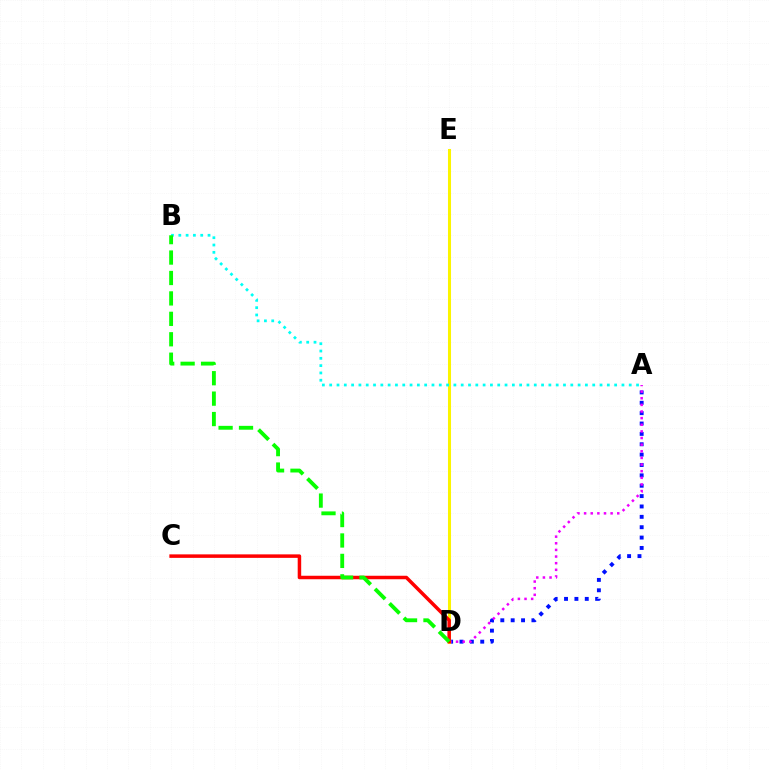{('A', 'D'): [{'color': '#0010ff', 'line_style': 'dotted', 'thickness': 2.82}, {'color': '#ee00ff', 'line_style': 'dotted', 'thickness': 1.8}], ('D', 'E'): [{'color': '#fcf500', 'line_style': 'solid', 'thickness': 2.19}], ('C', 'D'): [{'color': '#ff0000', 'line_style': 'solid', 'thickness': 2.52}], ('A', 'B'): [{'color': '#00fff6', 'line_style': 'dotted', 'thickness': 1.99}], ('B', 'D'): [{'color': '#08ff00', 'line_style': 'dashed', 'thickness': 2.77}]}